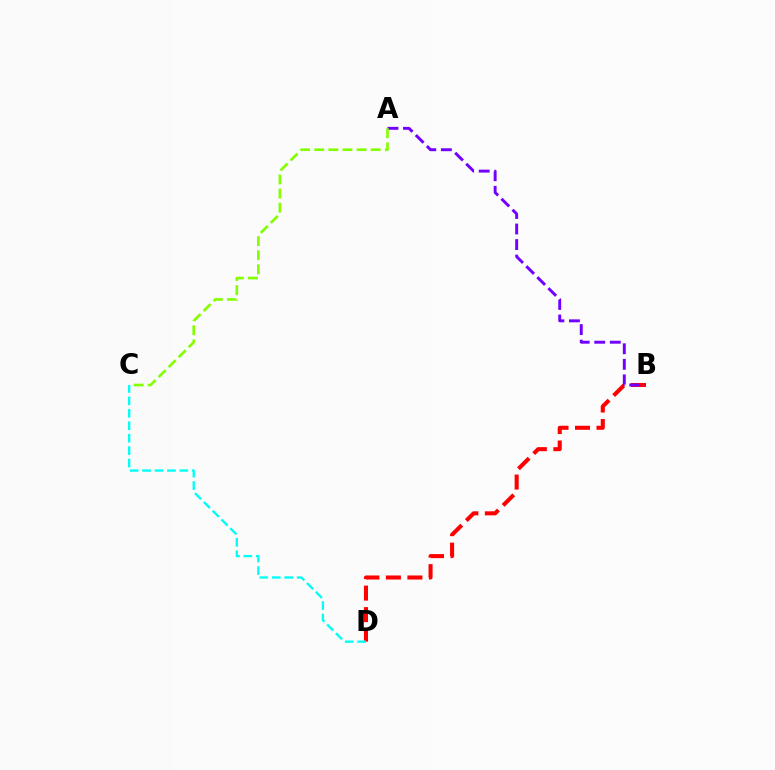{('B', 'D'): [{'color': '#ff0000', 'line_style': 'dashed', 'thickness': 2.92}], ('A', 'B'): [{'color': '#7200ff', 'line_style': 'dashed', 'thickness': 2.11}], ('A', 'C'): [{'color': '#84ff00', 'line_style': 'dashed', 'thickness': 1.92}], ('C', 'D'): [{'color': '#00fff6', 'line_style': 'dashed', 'thickness': 1.69}]}